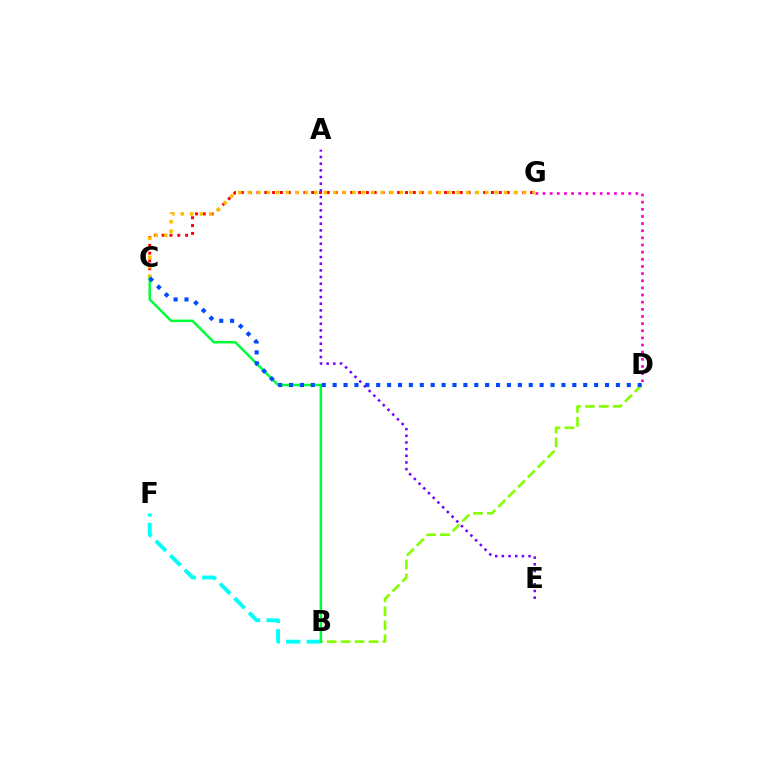{('C', 'G'): [{'color': '#ff0000', 'line_style': 'dotted', 'thickness': 2.12}, {'color': '#ffbd00', 'line_style': 'dotted', 'thickness': 2.58}], ('D', 'G'): [{'color': '#ff00cf', 'line_style': 'dotted', 'thickness': 1.94}], ('B', 'F'): [{'color': '#00fff6', 'line_style': 'dashed', 'thickness': 2.79}], ('B', 'D'): [{'color': '#84ff00', 'line_style': 'dashed', 'thickness': 1.89}], ('B', 'C'): [{'color': '#00ff39', 'line_style': 'solid', 'thickness': 1.82}], ('C', 'D'): [{'color': '#004bff', 'line_style': 'dotted', 'thickness': 2.96}], ('A', 'E'): [{'color': '#7200ff', 'line_style': 'dotted', 'thickness': 1.81}]}